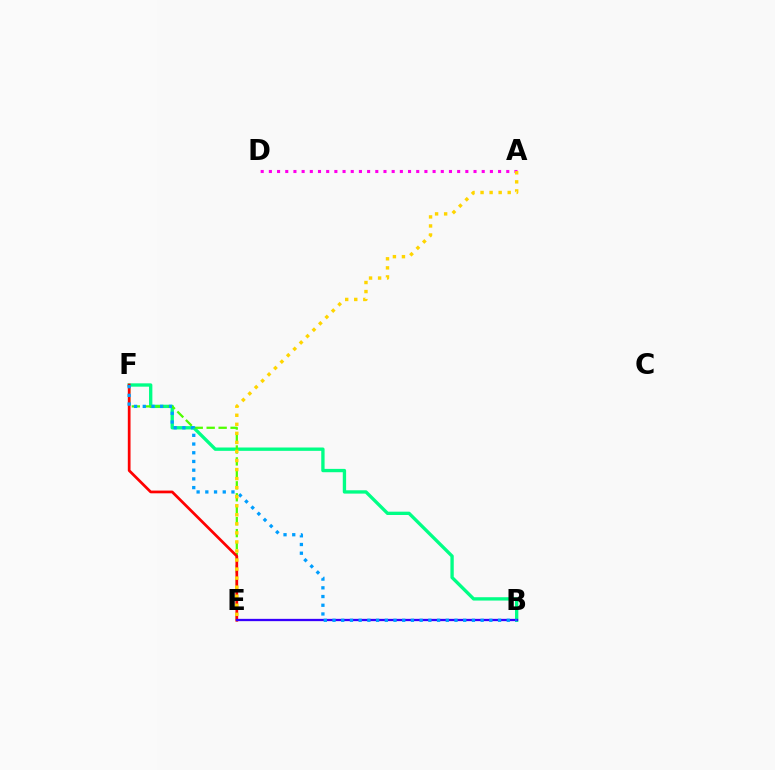{('B', 'F'): [{'color': '#00ff86', 'line_style': 'solid', 'thickness': 2.4}, {'color': '#009eff', 'line_style': 'dotted', 'thickness': 2.37}], ('E', 'F'): [{'color': '#4fff00', 'line_style': 'dashed', 'thickness': 1.62}, {'color': '#ff0000', 'line_style': 'solid', 'thickness': 1.96}], ('B', 'E'): [{'color': '#3700ff', 'line_style': 'solid', 'thickness': 1.65}], ('A', 'D'): [{'color': '#ff00ed', 'line_style': 'dotted', 'thickness': 2.22}], ('A', 'E'): [{'color': '#ffd500', 'line_style': 'dotted', 'thickness': 2.46}]}